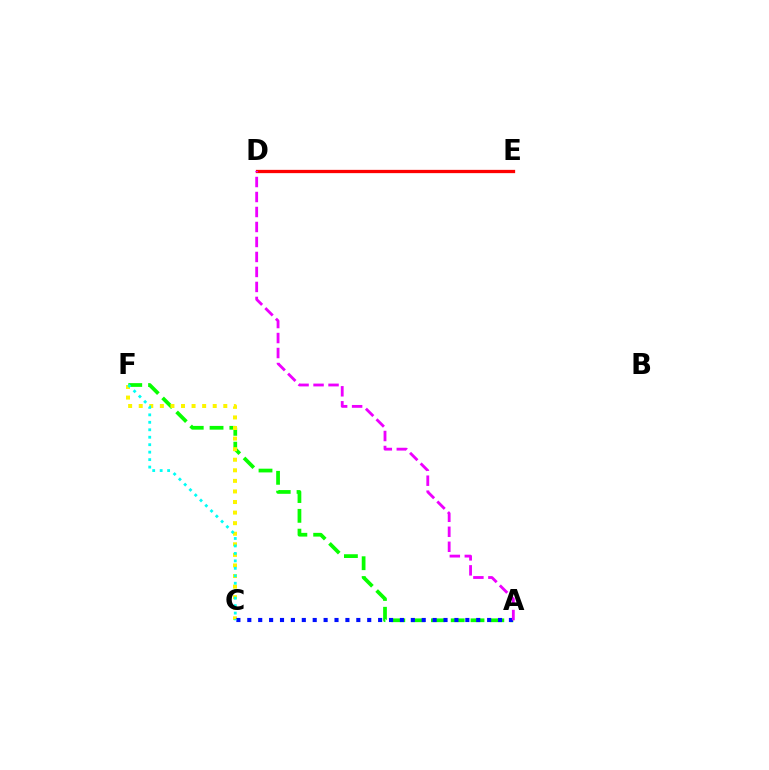{('A', 'F'): [{'color': '#08ff00', 'line_style': 'dashed', 'thickness': 2.69}], ('C', 'F'): [{'color': '#fcf500', 'line_style': 'dotted', 'thickness': 2.87}, {'color': '#00fff6', 'line_style': 'dotted', 'thickness': 2.03}], ('A', 'C'): [{'color': '#0010ff', 'line_style': 'dotted', 'thickness': 2.96}], ('D', 'E'): [{'color': '#ff0000', 'line_style': 'solid', 'thickness': 2.36}], ('A', 'D'): [{'color': '#ee00ff', 'line_style': 'dashed', 'thickness': 2.04}]}